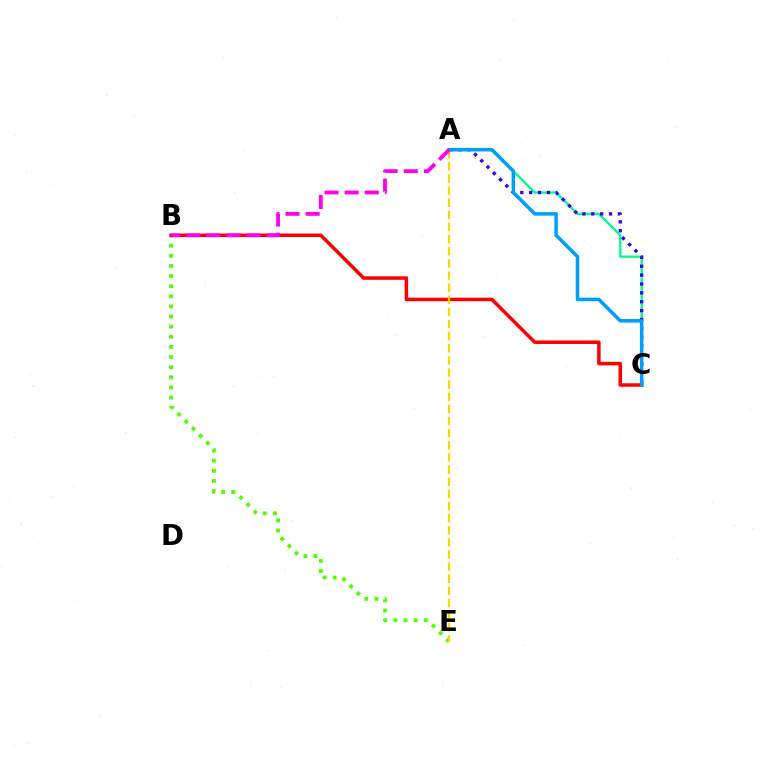{('B', 'E'): [{'color': '#4fff00', 'line_style': 'dotted', 'thickness': 2.75}], ('A', 'C'): [{'color': '#00ff86', 'line_style': 'solid', 'thickness': 1.66}, {'color': '#3700ff', 'line_style': 'dotted', 'thickness': 2.41}, {'color': '#009eff', 'line_style': 'solid', 'thickness': 2.54}], ('B', 'C'): [{'color': '#ff0000', 'line_style': 'solid', 'thickness': 2.52}], ('A', 'E'): [{'color': '#ffd500', 'line_style': 'dashed', 'thickness': 1.65}], ('A', 'B'): [{'color': '#ff00ed', 'line_style': 'dashed', 'thickness': 2.73}]}